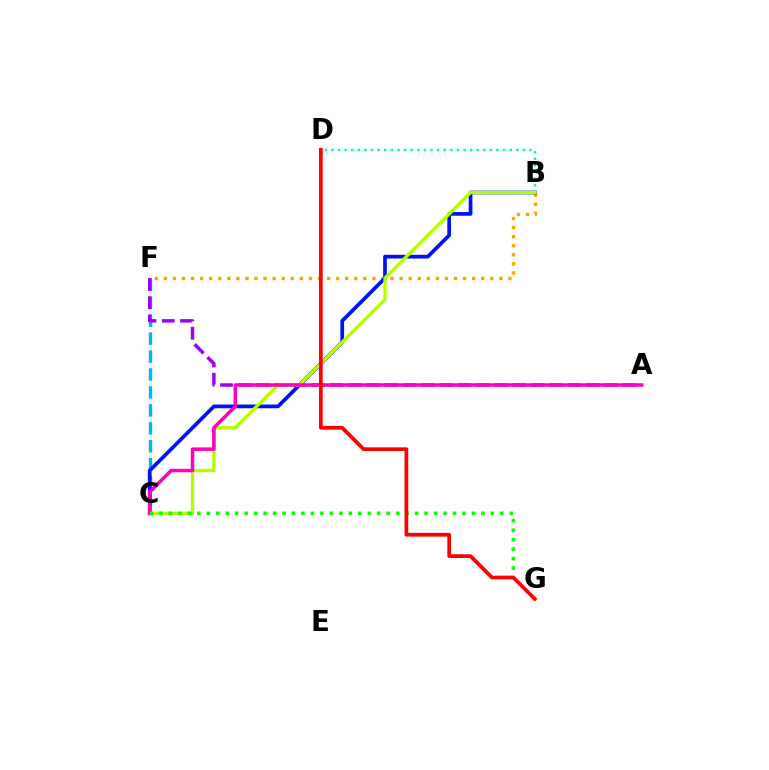{('B', 'F'): [{'color': '#ffa500', 'line_style': 'dotted', 'thickness': 2.46}], ('C', 'F'): [{'color': '#00b5ff', 'line_style': 'dashed', 'thickness': 2.44}], ('B', 'C'): [{'color': '#0010ff', 'line_style': 'solid', 'thickness': 2.68}, {'color': '#b3ff00', 'line_style': 'solid', 'thickness': 2.42}], ('B', 'D'): [{'color': '#00ff9d', 'line_style': 'dotted', 'thickness': 1.79}], ('A', 'F'): [{'color': '#9b00ff', 'line_style': 'dashed', 'thickness': 2.49}], ('A', 'C'): [{'color': '#ff00bd', 'line_style': 'solid', 'thickness': 2.53}], ('C', 'G'): [{'color': '#08ff00', 'line_style': 'dotted', 'thickness': 2.57}], ('D', 'G'): [{'color': '#ff0000', 'line_style': 'solid', 'thickness': 2.69}]}